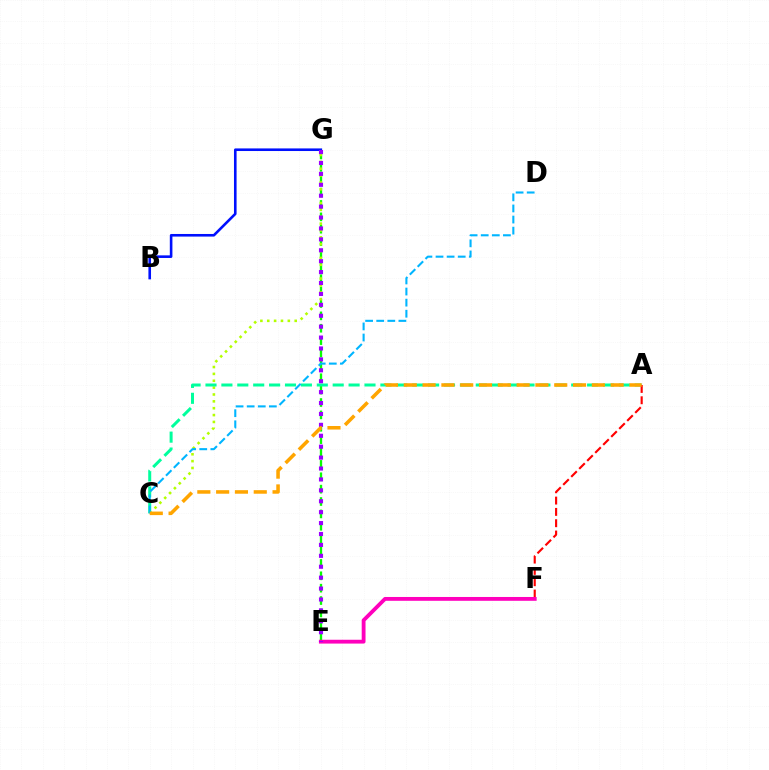{('E', 'G'): [{'color': '#08ff00', 'line_style': 'dashed', 'thickness': 1.68}, {'color': '#9b00ff', 'line_style': 'dotted', 'thickness': 2.96}], ('C', 'G'): [{'color': '#b3ff00', 'line_style': 'dotted', 'thickness': 1.86}], ('A', 'C'): [{'color': '#00ff9d', 'line_style': 'dashed', 'thickness': 2.16}, {'color': '#ffa500', 'line_style': 'dashed', 'thickness': 2.55}], ('B', 'G'): [{'color': '#0010ff', 'line_style': 'solid', 'thickness': 1.88}], ('C', 'D'): [{'color': '#00b5ff', 'line_style': 'dashed', 'thickness': 1.51}], ('A', 'F'): [{'color': '#ff0000', 'line_style': 'dashed', 'thickness': 1.54}], ('E', 'F'): [{'color': '#ff00bd', 'line_style': 'solid', 'thickness': 2.75}]}